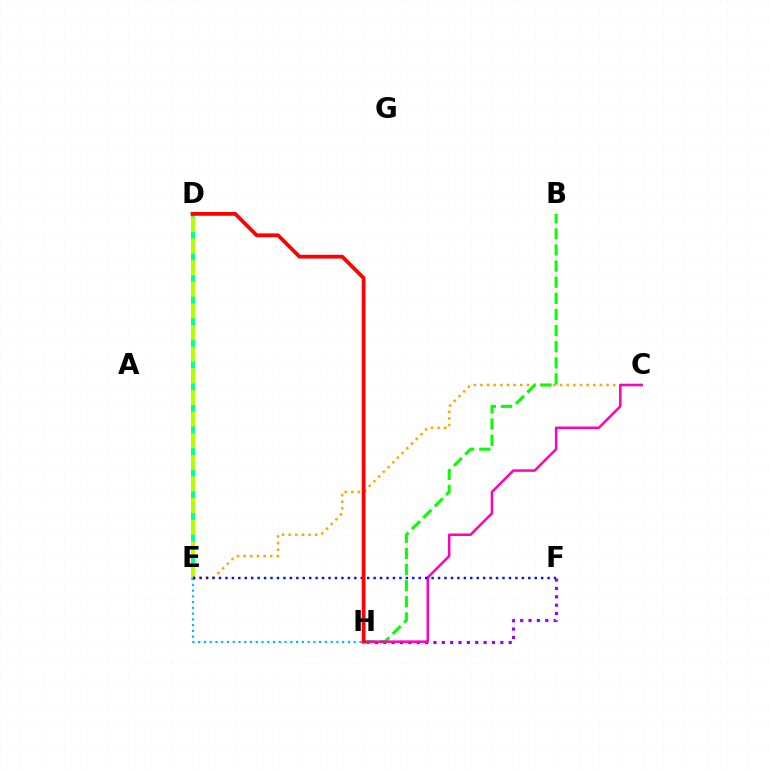{('D', 'E'): [{'color': '#00ff9d', 'line_style': 'solid', 'thickness': 2.86}, {'color': '#b3ff00', 'line_style': 'dashed', 'thickness': 2.94}], ('F', 'H'): [{'color': '#9b00ff', 'line_style': 'dotted', 'thickness': 2.27}], ('C', 'E'): [{'color': '#ffa500', 'line_style': 'dotted', 'thickness': 1.8}], ('B', 'H'): [{'color': '#08ff00', 'line_style': 'dashed', 'thickness': 2.19}], ('E', 'H'): [{'color': '#00b5ff', 'line_style': 'dotted', 'thickness': 1.56}], ('C', 'H'): [{'color': '#ff00bd', 'line_style': 'solid', 'thickness': 1.8}], ('E', 'F'): [{'color': '#0010ff', 'line_style': 'dotted', 'thickness': 1.75}], ('D', 'H'): [{'color': '#ff0000', 'line_style': 'solid', 'thickness': 2.71}]}